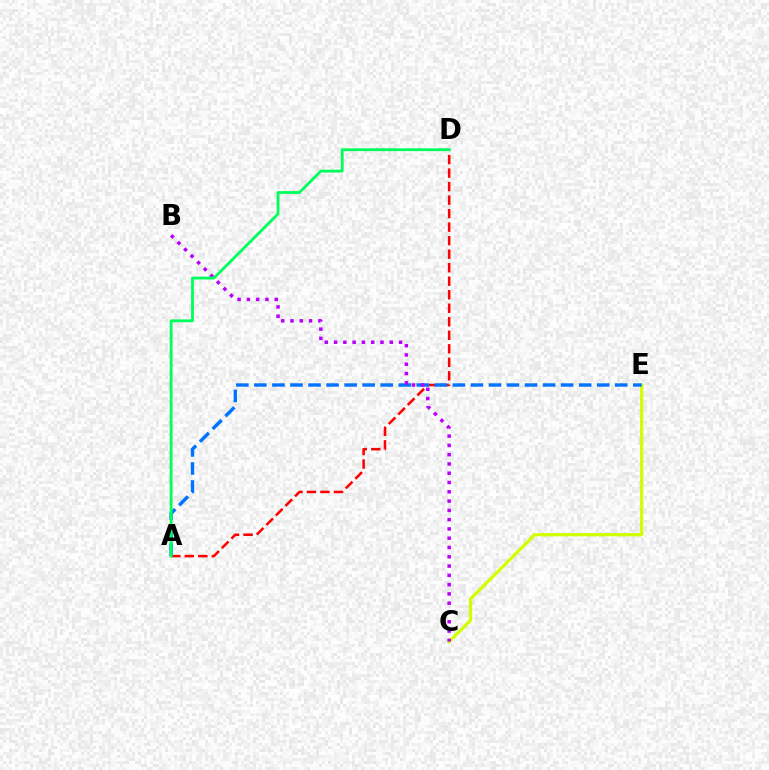{('C', 'E'): [{'color': '#d1ff00', 'line_style': 'solid', 'thickness': 2.33}], ('A', 'D'): [{'color': '#ff0000', 'line_style': 'dashed', 'thickness': 1.84}, {'color': '#00ff5c', 'line_style': 'solid', 'thickness': 2.03}], ('A', 'E'): [{'color': '#0074ff', 'line_style': 'dashed', 'thickness': 2.45}], ('B', 'C'): [{'color': '#b900ff', 'line_style': 'dotted', 'thickness': 2.52}]}